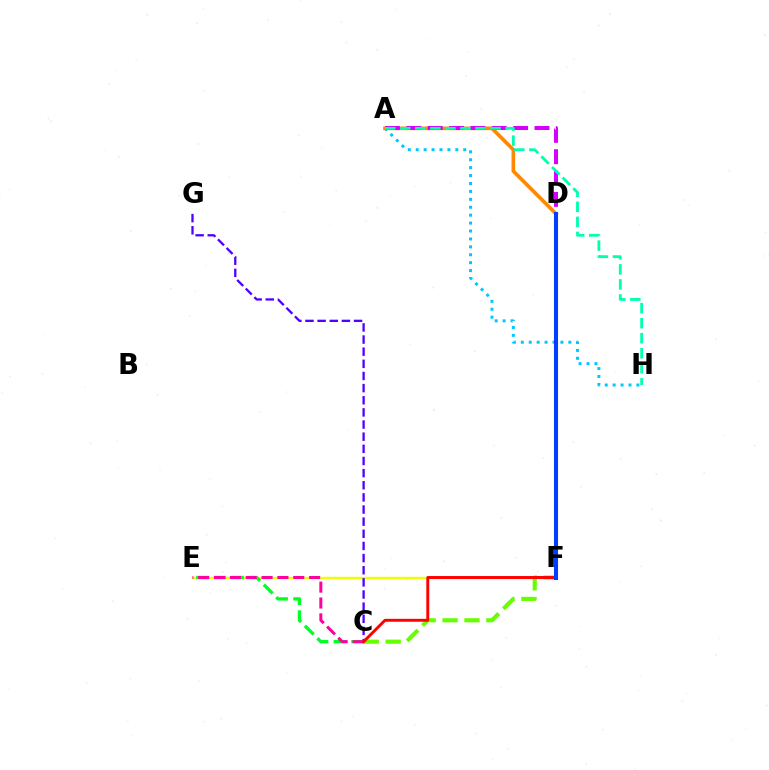{('E', 'F'): [{'color': '#eeff00', 'line_style': 'solid', 'thickness': 1.72}], ('C', 'E'): [{'color': '#00ff27', 'line_style': 'dashed', 'thickness': 2.4}, {'color': '#ff00a0', 'line_style': 'dashed', 'thickness': 2.15}], ('C', 'G'): [{'color': '#4f00ff', 'line_style': 'dashed', 'thickness': 1.65}], ('A', 'H'): [{'color': '#00c7ff', 'line_style': 'dotted', 'thickness': 2.15}, {'color': '#00ffaf', 'line_style': 'dashed', 'thickness': 2.04}], ('A', 'D'): [{'color': '#ff8800', 'line_style': 'solid', 'thickness': 2.61}], ('C', 'F'): [{'color': '#66ff00', 'line_style': 'dashed', 'thickness': 2.98}, {'color': '#ff0000', 'line_style': 'solid', 'thickness': 2.12}], ('A', 'F'): [{'color': '#d600ff', 'line_style': 'dashed', 'thickness': 2.9}], ('D', 'F'): [{'color': '#003fff', 'line_style': 'solid', 'thickness': 2.92}]}